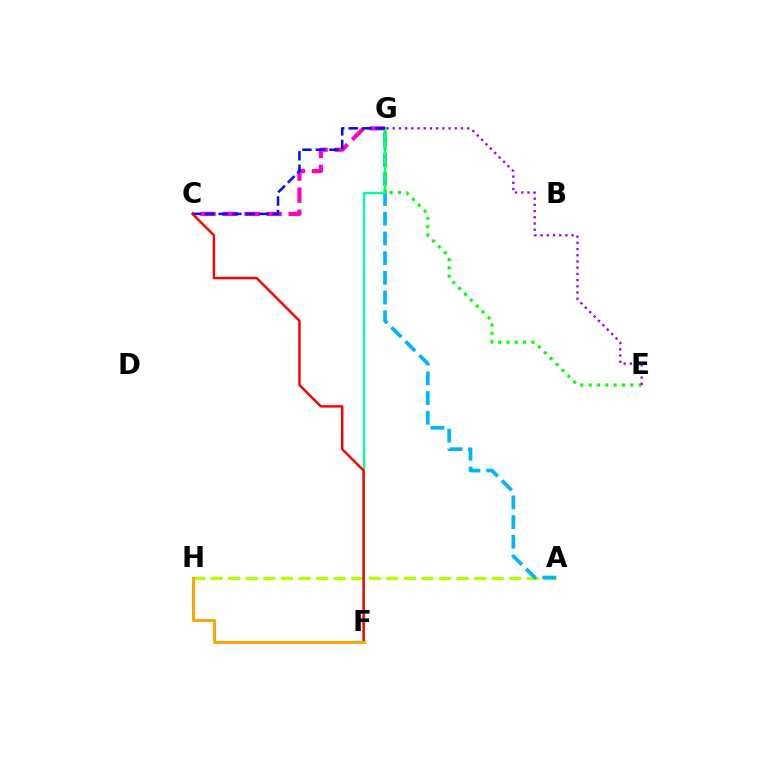{('A', 'H'): [{'color': '#b3ff00', 'line_style': 'dashed', 'thickness': 2.39}], ('A', 'G'): [{'color': '#00b5ff', 'line_style': 'dashed', 'thickness': 2.68}], ('C', 'G'): [{'color': '#ff00bd', 'line_style': 'dashed', 'thickness': 2.99}, {'color': '#0010ff', 'line_style': 'dashed', 'thickness': 1.84}], ('F', 'G'): [{'color': '#00ff9d', 'line_style': 'solid', 'thickness': 1.69}], ('E', 'G'): [{'color': '#08ff00', 'line_style': 'dotted', 'thickness': 2.26}, {'color': '#9b00ff', 'line_style': 'dotted', 'thickness': 1.69}], ('C', 'F'): [{'color': '#ff0000', 'line_style': 'solid', 'thickness': 1.76}], ('F', 'H'): [{'color': '#ffa500', 'line_style': 'solid', 'thickness': 2.12}]}